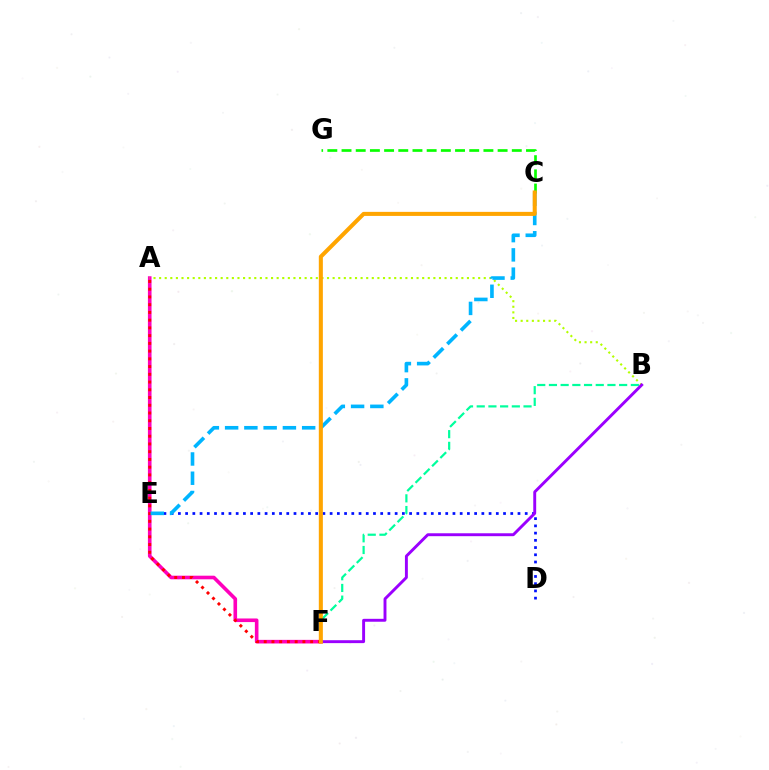{('A', 'F'): [{'color': '#ff00bd', 'line_style': 'solid', 'thickness': 2.6}, {'color': '#ff0000', 'line_style': 'dotted', 'thickness': 2.1}], ('C', 'G'): [{'color': '#08ff00', 'line_style': 'dashed', 'thickness': 1.93}], ('D', 'E'): [{'color': '#0010ff', 'line_style': 'dotted', 'thickness': 1.96}], ('A', 'B'): [{'color': '#b3ff00', 'line_style': 'dotted', 'thickness': 1.52}], ('B', 'F'): [{'color': '#00ff9d', 'line_style': 'dashed', 'thickness': 1.59}, {'color': '#9b00ff', 'line_style': 'solid', 'thickness': 2.1}], ('C', 'E'): [{'color': '#00b5ff', 'line_style': 'dashed', 'thickness': 2.62}], ('C', 'F'): [{'color': '#ffa500', 'line_style': 'solid', 'thickness': 2.92}]}